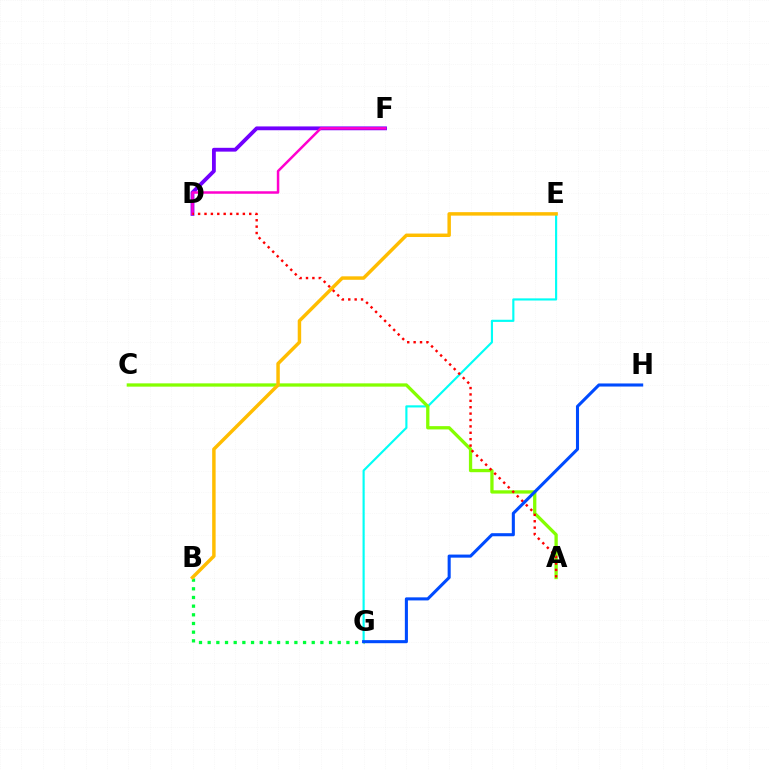{('E', 'G'): [{'color': '#00fff6', 'line_style': 'solid', 'thickness': 1.55}], ('B', 'G'): [{'color': '#00ff39', 'line_style': 'dotted', 'thickness': 2.36}], ('D', 'F'): [{'color': '#7200ff', 'line_style': 'solid', 'thickness': 2.75}, {'color': '#ff00cf', 'line_style': 'solid', 'thickness': 1.8}], ('A', 'C'): [{'color': '#84ff00', 'line_style': 'solid', 'thickness': 2.37}], ('B', 'E'): [{'color': '#ffbd00', 'line_style': 'solid', 'thickness': 2.49}], ('A', 'D'): [{'color': '#ff0000', 'line_style': 'dotted', 'thickness': 1.74}], ('G', 'H'): [{'color': '#004bff', 'line_style': 'solid', 'thickness': 2.21}]}